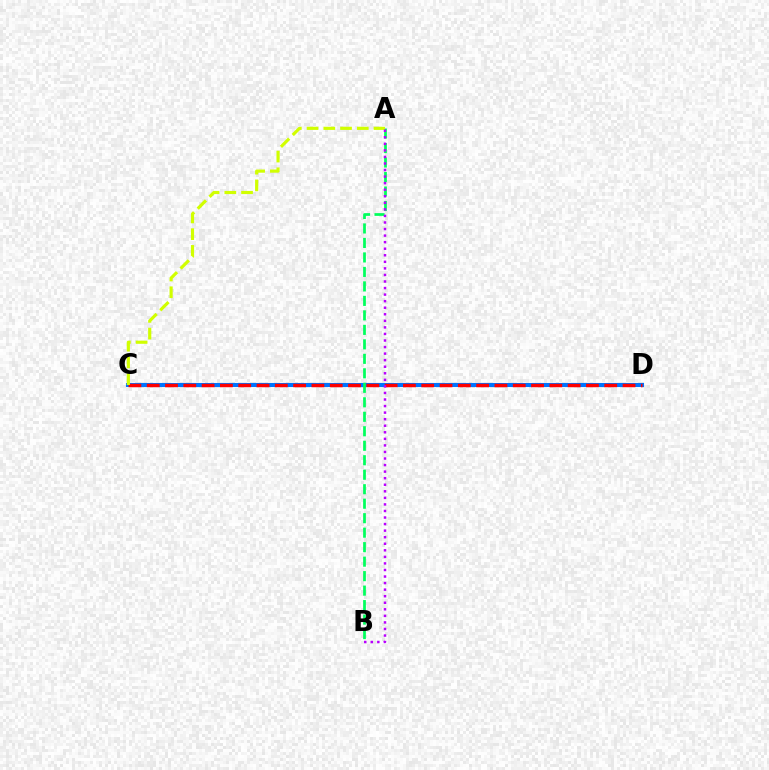{('C', 'D'): [{'color': '#0074ff', 'line_style': 'solid', 'thickness': 2.93}, {'color': '#ff0000', 'line_style': 'dashed', 'thickness': 2.49}], ('A', 'B'): [{'color': '#00ff5c', 'line_style': 'dashed', 'thickness': 1.97}, {'color': '#b900ff', 'line_style': 'dotted', 'thickness': 1.78}], ('A', 'C'): [{'color': '#d1ff00', 'line_style': 'dashed', 'thickness': 2.27}]}